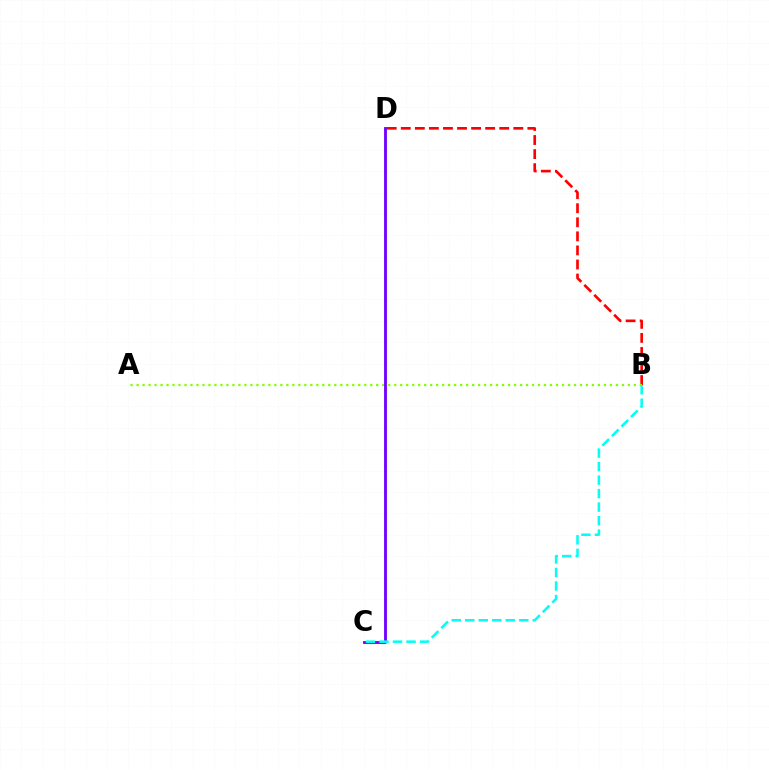{('B', 'D'): [{'color': '#ff0000', 'line_style': 'dashed', 'thickness': 1.91}], ('A', 'B'): [{'color': '#84ff00', 'line_style': 'dotted', 'thickness': 1.63}], ('C', 'D'): [{'color': '#7200ff', 'line_style': 'solid', 'thickness': 2.05}], ('B', 'C'): [{'color': '#00fff6', 'line_style': 'dashed', 'thickness': 1.84}]}